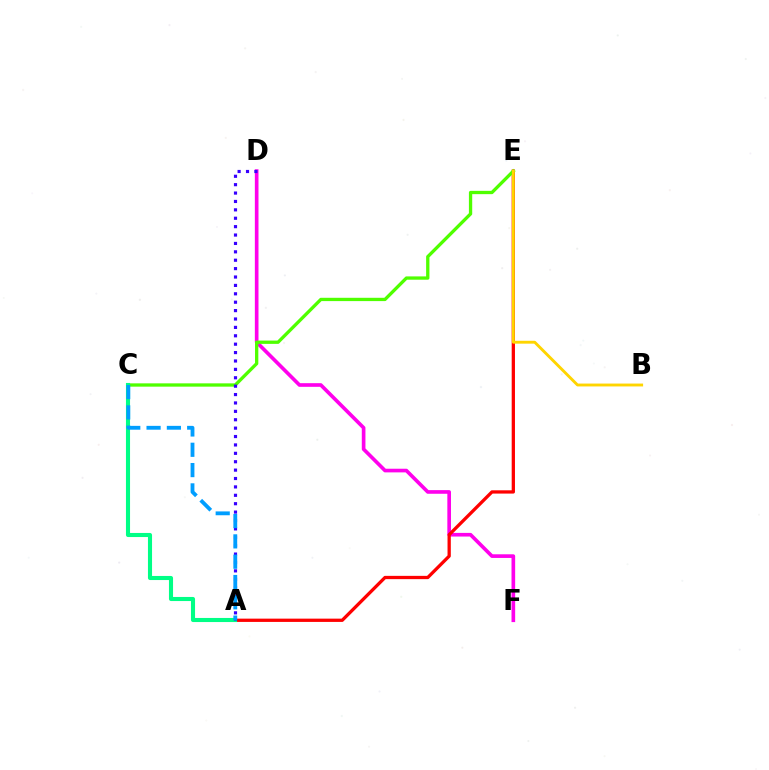{('D', 'F'): [{'color': '#ff00ed', 'line_style': 'solid', 'thickness': 2.63}], ('A', 'E'): [{'color': '#ff0000', 'line_style': 'solid', 'thickness': 2.36}], ('C', 'E'): [{'color': '#4fff00', 'line_style': 'solid', 'thickness': 2.38}], ('A', 'C'): [{'color': '#00ff86', 'line_style': 'solid', 'thickness': 2.95}, {'color': '#009eff', 'line_style': 'dashed', 'thickness': 2.76}], ('B', 'E'): [{'color': '#ffd500', 'line_style': 'solid', 'thickness': 2.07}], ('A', 'D'): [{'color': '#3700ff', 'line_style': 'dotted', 'thickness': 2.28}]}